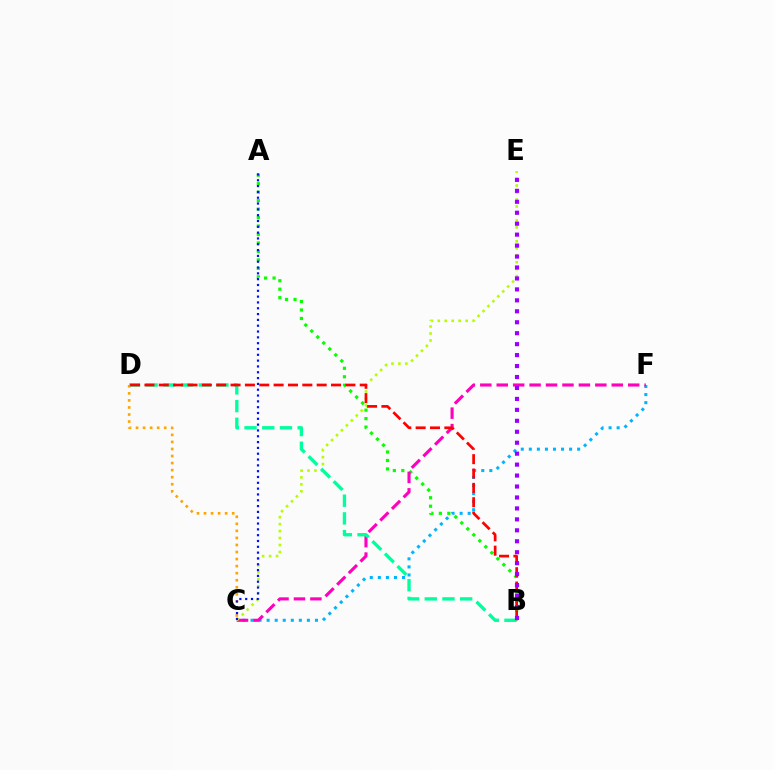{('C', 'D'): [{'color': '#ffa500', 'line_style': 'dotted', 'thickness': 1.91}], ('C', 'F'): [{'color': '#00b5ff', 'line_style': 'dotted', 'thickness': 2.19}, {'color': '#ff00bd', 'line_style': 'dashed', 'thickness': 2.23}], ('A', 'B'): [{'color': '#08ff00', 'line_style': 'dotted', 'thickness': 2.3}], ('C', 'E'): [{'color': '#b3ff00', 'line_style': 'dotted', 'thickness': 1.89}], ('B', 'D'): [{'color': '#00ff9d', 'line_style': 'dashed', 'thickness': 2.41}, {'color': '#ff0000', 'line_style': 'dashed', 'thickness': 1.95}], ('A', 'C'): [{'color': '#0010ff', 'line_style': 'dotted', 'thickness': 1.58}], ('B', 'E'): [{'color': '#9b00ff', 'line_style': 'dotted', 'thickness': 2.98}]}